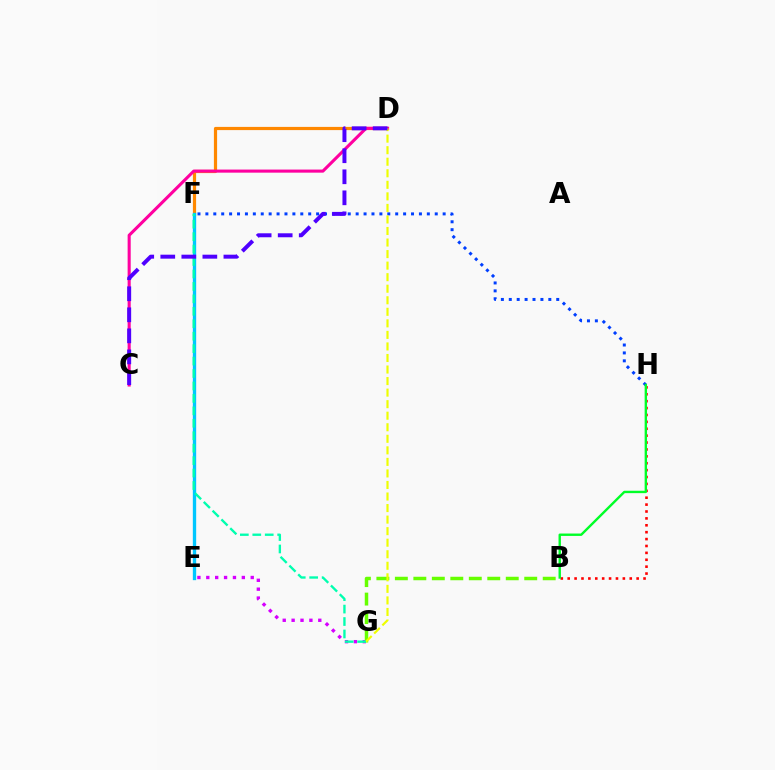{('D', 'F'): [{'color': '#ff8800', 'line_style': 'solid', 'thickness': 2.3}], ('B', 'H'): [{'color': '#ff0000', 'line_style': 'dotted', 'thickness': 1.87}, {'color': '#00ff27', 'line_style': 'solid', 'thickness': 1.72}], ('E', 'G'): [{'color': '#d600ff', 'line_style': 'dotted', 'thickness': 2.41}], ('C', 'D'): [{'color': '#ff00a0', 'line_style': 'solid', 'thickness': 2.22}, {'color': '#4f00ff', 'line_style': 'dashed', 'thickness': 2.86}], ('F', 'H'): [{'color': '#003fff', 'line_style': 'dotted', 'thickness': 2.15}], ('B', 'G'): [{'color': '#66ff00', 'line_style': 'dashed', 'thickness': 2.51}], ('E', 'F'): [{'color': '#00c7ff', 'line_style': 'solid', 'thickness': 2.41}], ('D', 'G'): [{'color': '#eeff00', 'line_style': 'dashed', 'thickness': 1.57}], ('F', 'G'): [{'color': '#00ffaf', 'line_style': 'dashed', 'thickness': 1.69}]}